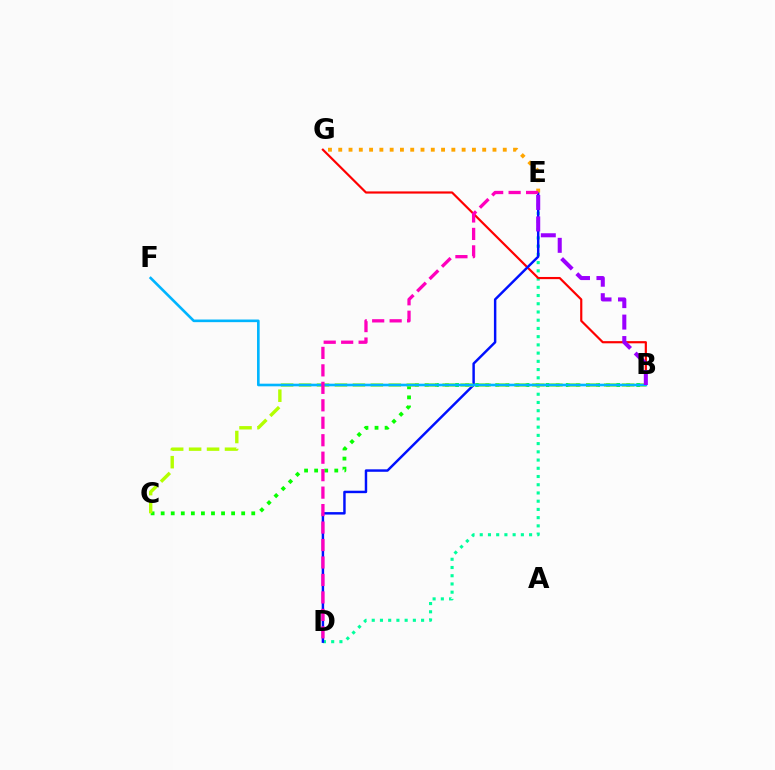{('B', 'C'): [{'color': '#08ff00', 'line_style': 'dotted', 'thickness': 2.73}, {'color': '#b3ff00', 'line_style': 'dashed', 'thickness': 2.44}], ('D', 'E'): [{'color': '#00ff9d', 'line_style': 'dotted', 'thickness': 2.24}, {'color': '#0010ff', 'line_style': 'solid', 'thickness': 1.77}, {'color': '#ff00bd', 'line_style': 'dashed', 'thickness': 2.37}], ('B', 'G'): [{'color': '#ff0000', 'line_style': 'solid', 'thickness': 1.57}], ('E', 'G'): [{'color': '#ffa500', 'line_style': 'dotted', 'thickness': 2.79}], ('B', 'F'): [{'color': '#00b5ff', 'line_style': 'solid', 'thickness': 1.9}], ('B', 'E'): [{'color': '#9b00ff', 'line_style': 'dashed', 'thickness': 2.92}]}